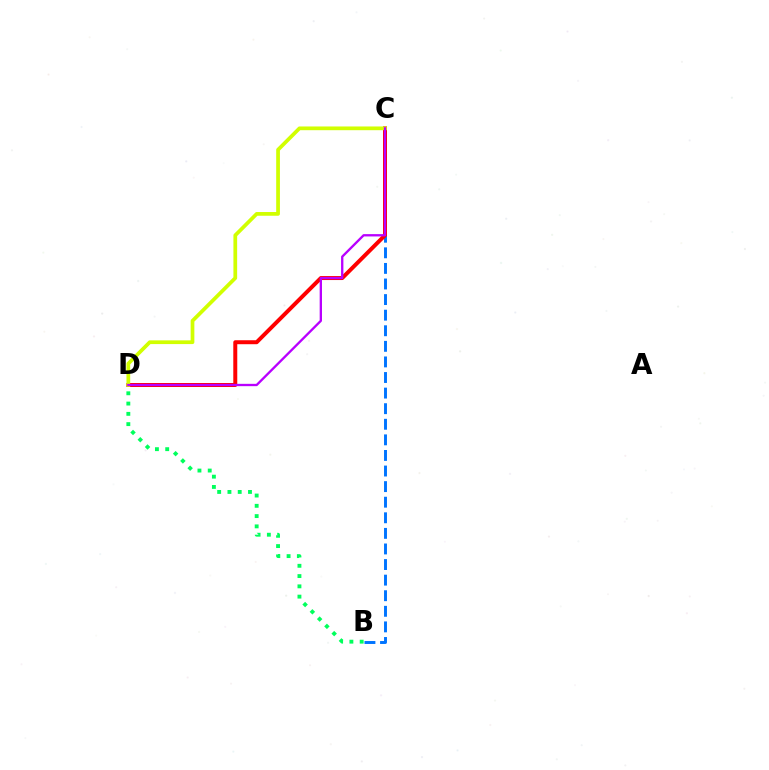{('B', 'D'): [{'color': '#00ff5c', 'line_style': 'dotted', 'thickness': 2.79}], ('B', 'C'): [{'color': '#0074ff', 'line_style': 'dashed', 'thickness': 2.12}], ('C', 'D'): [{'color': '#ff0000', 'line_style': 'solid', 'thickness': 2.86}, {'color': '#d1ff00', 'line_style': 'solid', 'thickness': 2.69}, {'color': '#b900ff', 'line_style': 'solid', 'thickness': 1.68}]}